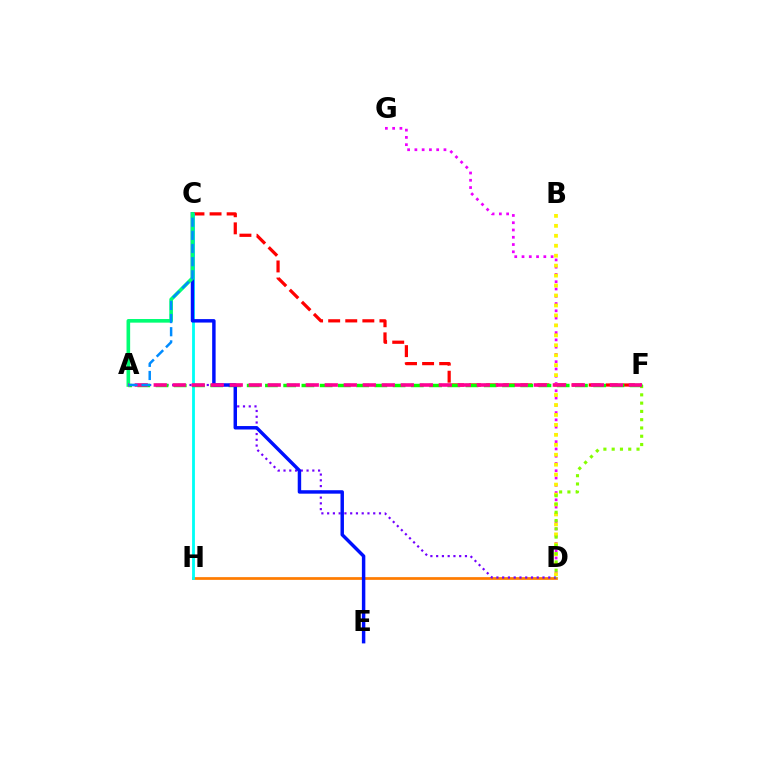{('C', 'F'): [{'color': '#ff0000', 'line_style': 'dashed', 'thickness': 2.32}], ('D', 'H'): [{'color': '#ff7c00', 'line_style': 'solid', 'thickness': 1.96}], ('C', 'H'): [{'color': '#00fff6', 'line_style': 'solid', 'thickness': 2.03}], ('D', 'G'): [{'color': '#ee00ff', 'line_style': 'dotted', 'thickness': 1.98}], ('A', 'D'): [{'color': '#7200ff', 'line_style': 'dotted', 'thickness': 1.57}], ('B', 'D'): [{'color': '#fcf500', 'line_style': 'dotted', 'thickness': 2.7}], ('D', 'F'): [{'color': '#84ff00', 'line_style': 'dotted', 'thickness': 2.25}], ('A', 'F'): [{'color': '#08ff00', 'line_style': 'dashed', 'thickness': 2.48}, {'color': '#ff0094', 'line_style': 'dashed', 'thickness': 2.58}], ('C', 'E'): [{'color': '#0010ff', 'line_style': 'solid', 'thickness': 2.49}], ('A', 'C'): [{'color': '#00ff74', 'line_style': 'solid', 'thickness': 2.61}, {'color': '#008cff', 'line_style': 'dashed', 'thickness': 1.79}]}